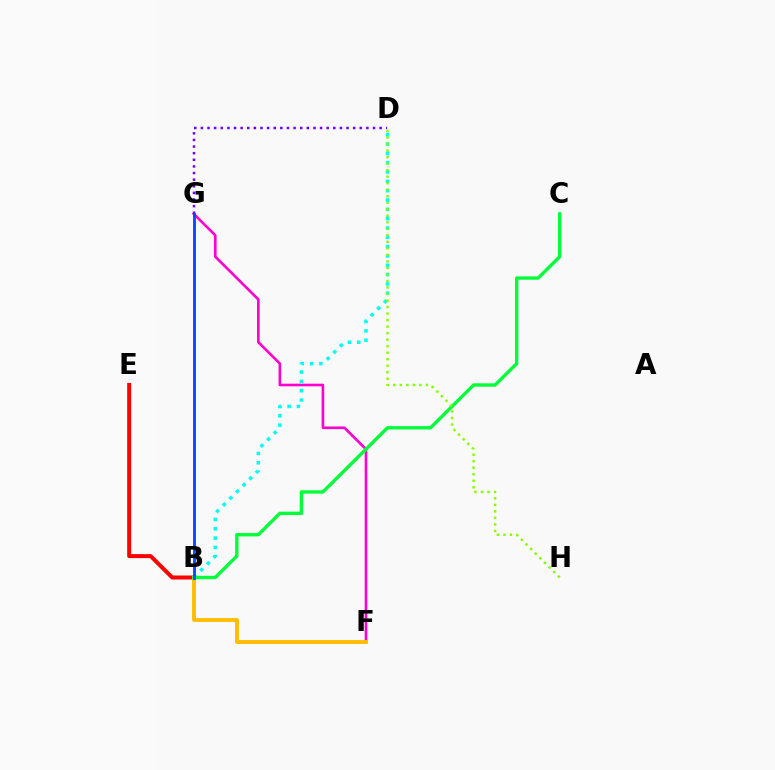{('F', 'G'): [{'color': '#ff00cf', 'line_style': 'solid', 'thickness': 1.89}], ('D', 'G'): [{'color': '#7200ff', 'line_style': 'dotted', 'thickness': 1.8}], ('B', 'E'): [{'color': '#ff0000', 'line_style': 'solid', 'thickness': 2.88}], ('B', 'D'): [{'color': '#00fff6', 'line_style': 'dotted', 'thickness': 2.53}], ('B', 'F'): [{'color': '#ffbd00', 'line_style': 'solid', 'thickness': 2.78}], ('B', 'C'): [{'color': '#00ff39', 'line_style': 'solid', 'thickness': 2.41}], ('B', 'G'): [{'color': '#004bff', 'line_style': 'solid', 'thickness': 2.05}], ('D', 'H'): [{'color': '#84ff00', 'line_style': 'dotted', 'thickness': 1.77}]}